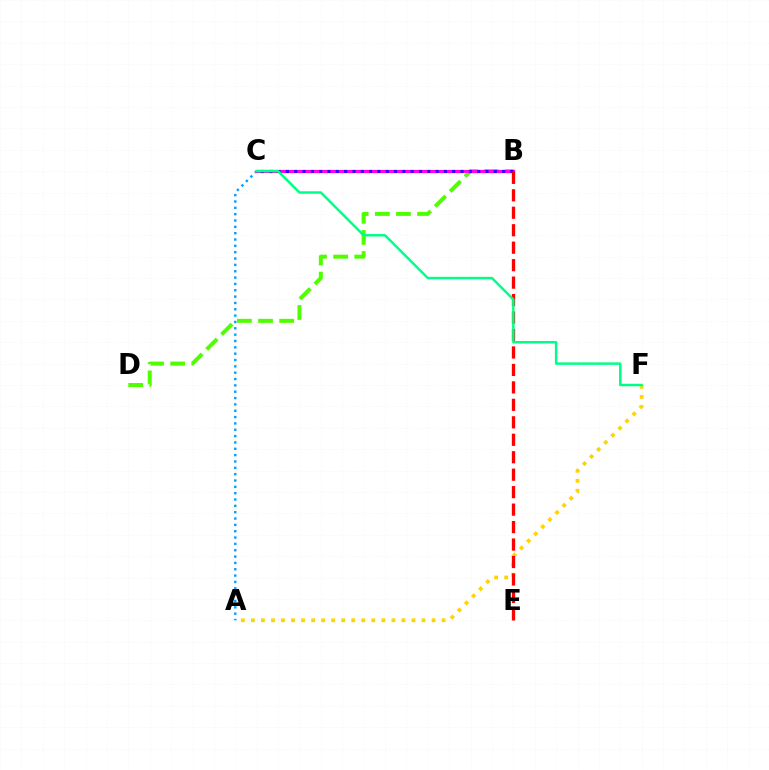{('B', 'D'): [{'color': '#4fff00', 'line_style': 'dashed', 'thickness': 2.87}], ('A', 'F'): [{'color': '#ffd500', 'line_style': 'dotted', 'thickness': 2.73}], ('A', 'C'): [{'color': '#009eff', 'line_style': 'dotted', 'thickness': 1.72}], ('B', 'C'): [{'color': '#ff00ed', 'line_style': 'solid', 'thickness': 2.29}, {'color': '#3700ff', 'line_style': 'dotted', 'thickness': 2.26}], ('B', 'E'): [{'color': '#ff0000', 'line_style': 'dashed', 'thickness': 2.37}], ('C', 'F'): [{'color': '#00ff86', 'line_style': 'solid', 'thickness': 1.78}]}